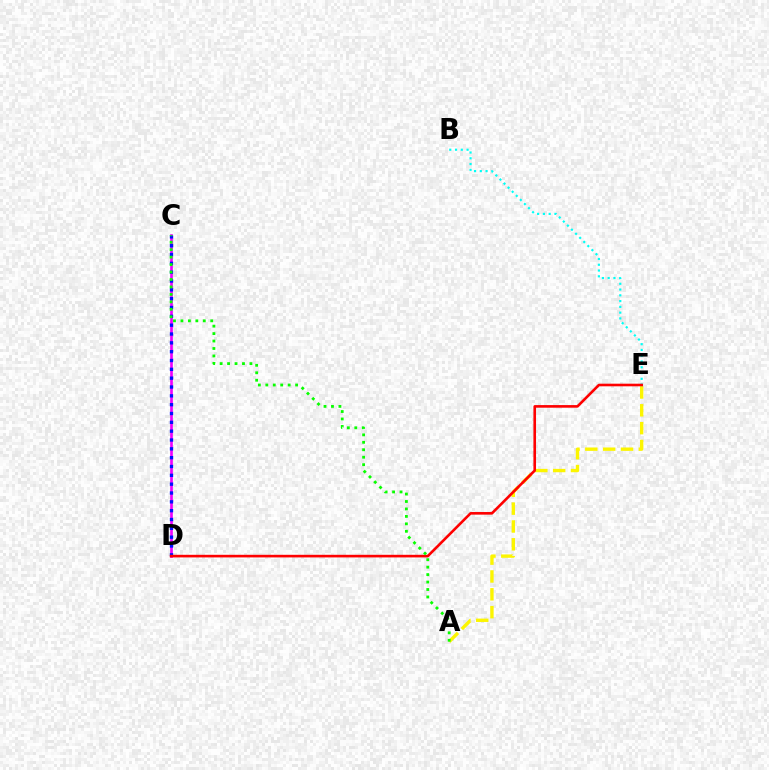{('C', 'D'): [{'color': '#ee00ff', 'line_style': 'solid', 'thickness': 1.91}, {'color': '#0010ff', 'line_style': 'dotted', 'thickness': 2.4}], ('B', 'E'): [{'color': '#00fff6', 'line_style': 'dotted', 'thickness': 1.57}], ('A', 'E'): [{'color': '#fcf500', 'line_style': 'dashed', 'thickness': 2.42}], ('D', 'E'): [{'color': '#ff0000', 'line_style': 'solid', 'thickness': 1.88}], ('A', 'C'): [{'color': '#08ff00', 'line_style': 'dotted', 'thickness': 2.02}]}